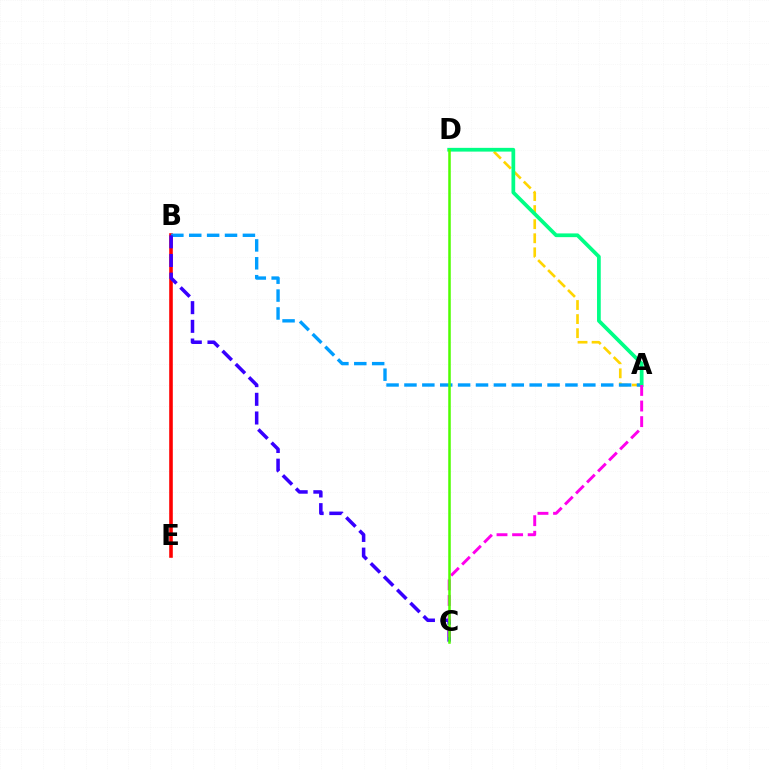{('B', 'E'): [{'color': '#ff0000', 'line_style': 'solid', 'thickness': 2.59}], ('A', 'D'): [{'color': '#ffd500', 'line_style': 'dashed', 'thickness': 1.91}, {'color': '#00ff86', 'line_style': 'solid', 'thickness': 2.69}], ('A', 'B'): [{'color': '#009eff', 'line_style': 'dashed', 'thickness': 2.43}], ('B', 'C'): [{'color': '#3700ff', 'line_style': 'dashed', 'thickness': 2.54}], ('A', 'C'): [{'color': '#ff00ed', 'line_style': 'dashed', 'thickness': 2.12}], ('C', 'D'): [{'color': '#4fff00', 'line_style': 'solid', 'thickness': 1.82}]}